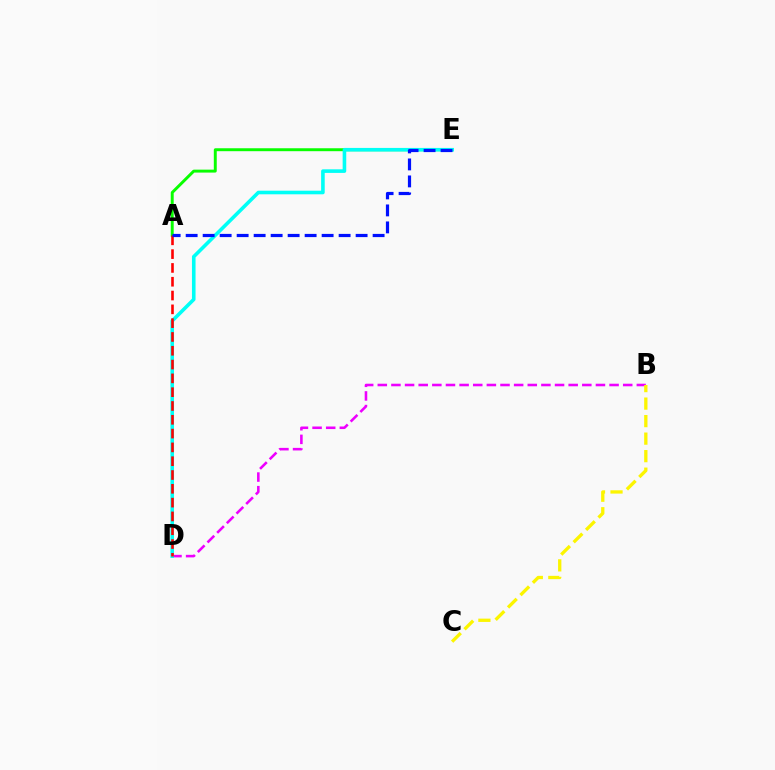{('B', 'D'): [{'color': '#ee00ff', 'line_style': 'dashed', 'thickness': 1.85}], ('A', 'E'): [{'color': '#08ff00', 'line_style': 'solid', 'thickness': 2.12}, {'color': '#0010ff', 'line_style': 'dashed', 'thickness': 2.31}], ('B', 'C'): [{'color': '#fcf500', 'line_style': 'dashed', 'thickness': 2.38}], ('D', 'E'): [{'color': '#00fff6', 'line_style': 'solid', 'thickness': 2.59}], ('A', 'D'): [{'color': '#ff0000', 'line_style': 'dashed', 'thickness': 1.88}]}